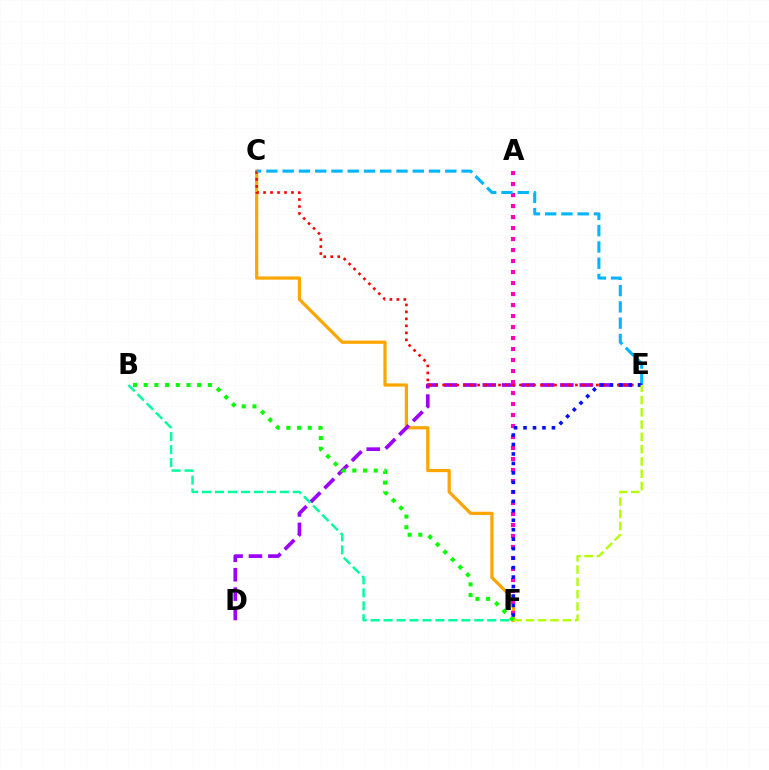{('C', 'F'): [{'color': '#ffa500', 'line_style': 'solid', 'thickness': 2.31}], ('D', 'E'): [{'color': '#9b00ff', 'line_style': 'dashed', 'thickness': 2.63}], ('C', 'E'): [{'color': '#ff0000', 'line_style': 'dotted', 'thickness': 1.9}, {'color': '#00b5ff', 'line_style': 'dashed', 'thickness': 2.21}], ('B', 'F'): [{'color': '#08ff00', 'line_style': 'dotted', 'thickness': 2.9}, {'color': '#00ff9d', 'line_style': 'dashed', 'thickness': 1.76}], ('A', 'F'): [{'color': '#ff00bd', 'line_style': 'dotted', 'thickness': 2.99}], ('E', 'F'): [{'color': '#0010ff', 'line_style': 'dotted', 'thickness': 2.57}, {'color': '#b3ff00', 'line_style': 'dashed', 'thickness': 1.67}]}